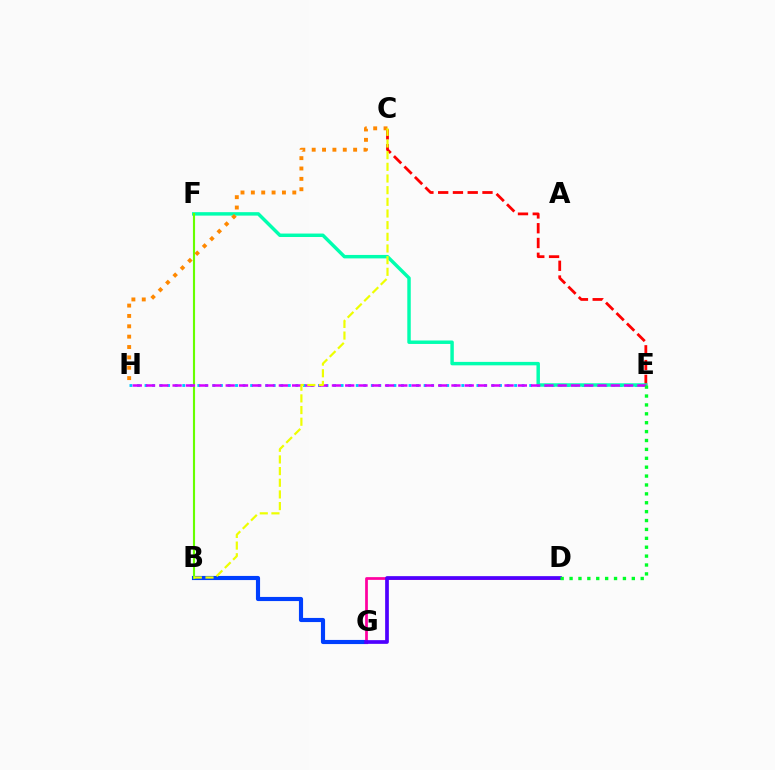{('C', 'E'): [{'color': '#ff0000', 'line_style': 'dashed', 'thickness': 2.01}], ('B', 'G'): [{'color': '#003fff', 'line_style': 'solid', 'thickness': 2.98}], ('E', 'H'): [{'color': '#00c7ff', 'line_style': 'dotted', 'thickness': 2.05}, {'color': '#d600ff', 'line_style': 'dashed', 'thickness': 1.8}], ('E', 'F'): [{'color': '#00ffaf', 'line_style': 'solid', 'thickness': 2.49}], ('B', 'F'): [{'color': '#66ff00', 'line_style': 'solid', 'thickness': 1.53}], ('C', 'H'): [{'color': '#ff8800', 'line_style': 'dotted', 'thickness': 2.81}], ('D', 'G'): [{'color': '#ff00a0', 'line_style': 'solid', 'thickness': 1.97}, {'color': '#4f00ff', 'line_style': 'solid', 'thickness': 2.67}], ('B', 'C'): [{'color': '#eeff00', 'line_style': 'dashed', 'thickness': 1.58}], ('D', 'E'): [{'color': '#00ff27', 'line_style': 'dotted', 'thickness': 2.42}]}